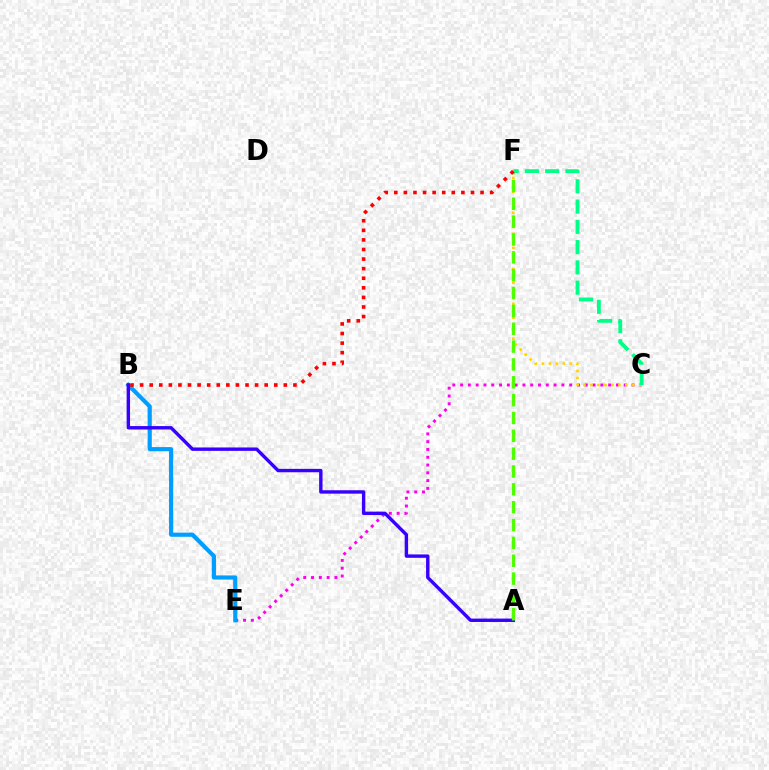{('C', 'E'): [{'color': '#ff00ed', 'line_style': 'dotted', 'thickness': 2.12}], ('B', 'E'): [{'color': '#009eff', 'line_style': 'solid', 'thickness': 2.99}], ('A', 'B'): [{'color': '#3700ff', 'line_style': 'solid', 'thickness': 2.45}], ('C', 'F'): [{'color': '#ffd500', 'line_style': 'dotted', 'thickness': 1.9}, {'color': '#00ff86', 'line_style': 'dashed', 'thickness': 2.75}], ('A', 'F'): [{'color': '#4fff00', 'line_style': 'dashed', 'thickness': 2.42}], ('B', 'F'): [{'color': '#ff0000', 'line_style': 'dotted', 'thickness': 2.6}]}